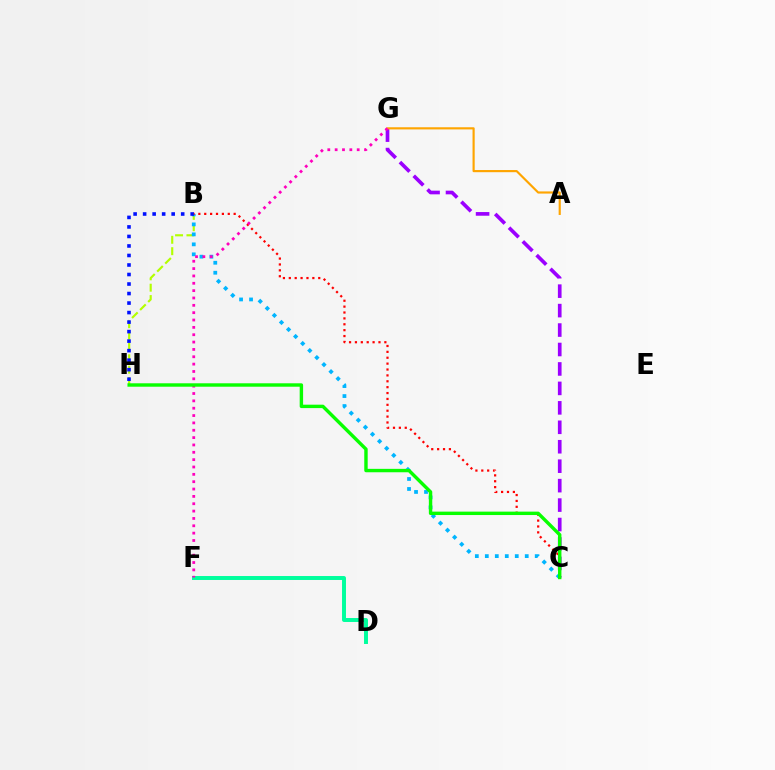{('B', 'H'): [{'color': '#b3ff00', 'line_style': 'dashed', 'thickness': 1.54}, {'color': '#0010ff', 'line_style': 'dotted', 'thickness': 2.59}], ('C', 'G'): [{'color': '#9b00ff', 'line_style': 'dashed', 'thickness': 2.64}], ('B', 'C'): [{'color': '#00b5ff', 'line_style': 'dotted', 'thickness': 2.71}, {'color': '#ff0000', 'line_style': 'dotted', 'thickness': 1.6}], ('D', 'F'): [{'color': '#00ff9d', 'line_style': 'solid', 'thickness': 2.85}], ('A', 'G'): [{'color': '#ffa500', 'line_style': 'solid', 'thickness': 1.55}], ('F', 'G'): [{'color': '#ff00bd', 'line_style': 'dotted', 'thickness': 2.0}], ('C', 'H'): [{'color': '#08ff00', 'line_style': 'solid', 'thickness': 2.46}]}